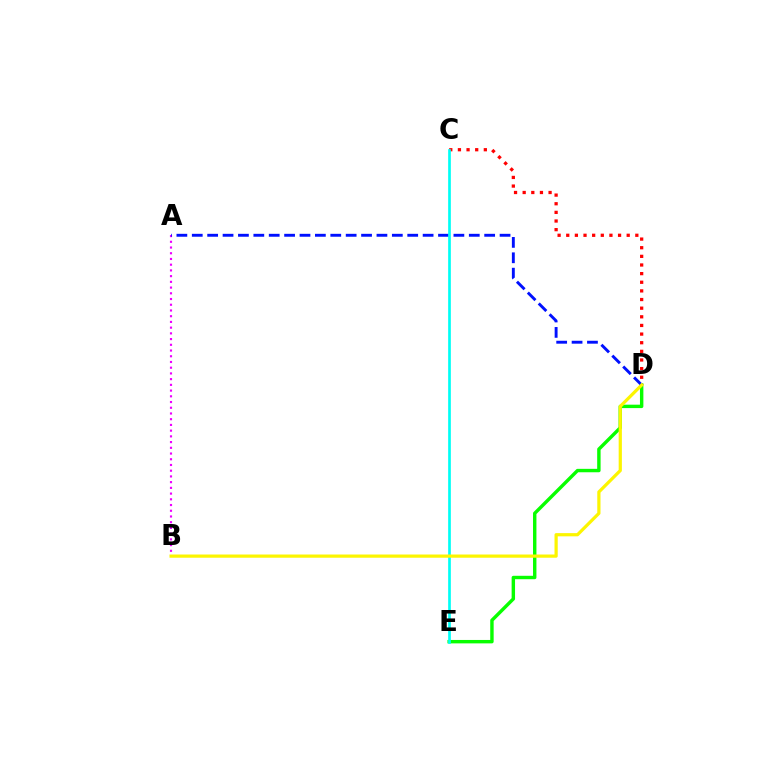{('D', 'E'): [{'color': '#08ff00', 'line_style': 'solid', 'thickness': 2.46}], ('A', 'B'): [{'color': '#ee00ff', 'line_style': 'dotted', 'thickness': 1.55}], ('C', 'D'): [{'color': '#ff0000', 'line_style': 'dotted', 'thickness': 2.35}], ('A', 'D'): [{'color': '#0010ff', 'line_style': 'dashed', 'thickness': 2.09}], ('C', 'E'): [{'color': '#00fff6', 'line_style': 'solid', 'thickness': 1.94}], ('B', 'D'): [{'color': '#fcf500', 'line_style': 'solid', 'thickness': 2.31}]}